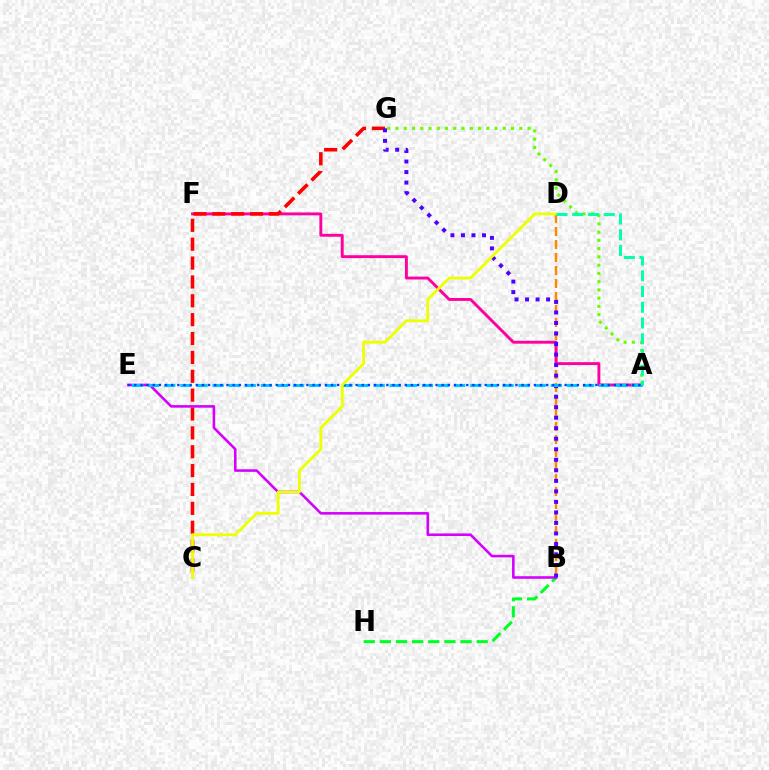{('B', 'D'): [{'color': '#ff8800', 'line_style': 'dashed', 'thickness': 1.77}], ('B', 'H'): [{'color': '#00ff27', 'line_style': 'dashed', 'thickness': 2.19}], ('A', 'F'): [{'color': '#ff00a0', 'line_style': 'solid', 'thickness': 2.09}], ('C', 'G'): [{'color': '#ff0000', 'line_style': 'dashed', 'thickness': 2.56}], ('B', 'E'): [{'color': '#d600ff', 'line_style': 'solid', 'thickness': 1.86}], ('A', 'G'): [{'color': '#66ff00', 'line_style': 'dotted', 'thickness': 2.24}], ('B', 'G'): [{'color': '#4f00ff', 'line_style': 'dotted', 'thickness': 2.86}], ('A', 'E'): [{'color': '#00c7ff', 'line_style': 'dashed', 'thickness': 2.19}, {'color': '#003fff', 'line_style': 'dotted', 'thickness': 1.67}], ('C', 'D'): [{'color': '#eeff00', 'line_style': 'solid', 'thickness': 2.04}], ('A', 'D'): [{'color': '#00ffaf', 'line_style': 'dashed', 'thickness': 2.14}]}